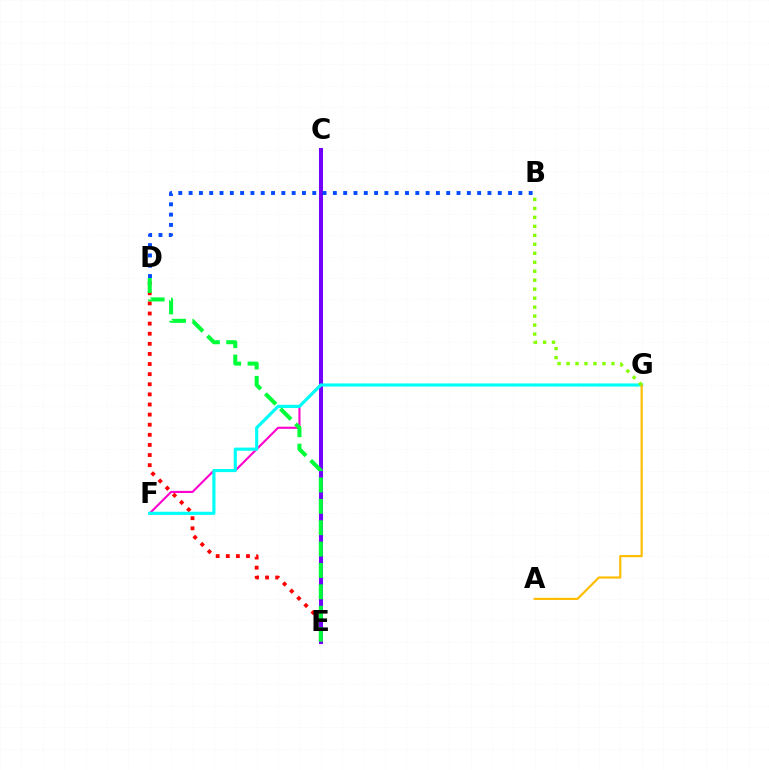{('D', 'E'): [{'color': '#ff0000', 'line_style': 'dotted', 'thickness': 2.75}, {'color': '#00ff39', 'line_style': 'dashed', 'thickness': 2.9}], ('C', 'F'): [{'color': '#ff00cf', 'line_style': 'solid', 'thickness': 1.53}], ('C', 'E'): [{'color': '#7200ff', 'line_style': 'solid', 'thickness': 2.91}], ('F', 'G'): [{'color': '#00fff6', 'line_style': 'solid', 'thickness': 2.26}], ('A', 'G'): [{'color': '#ffbd00', 'line_style': 'solid', 'thickness': 1.58}], ('B', 'D'): [{'color': '#004bff', 'line_style': 'dotted', 'thickness': 2.8}], ('B', 'G'): [{'color': '#84ff00', 'line_style': 'dotted', 'thickness': 2.44}]}